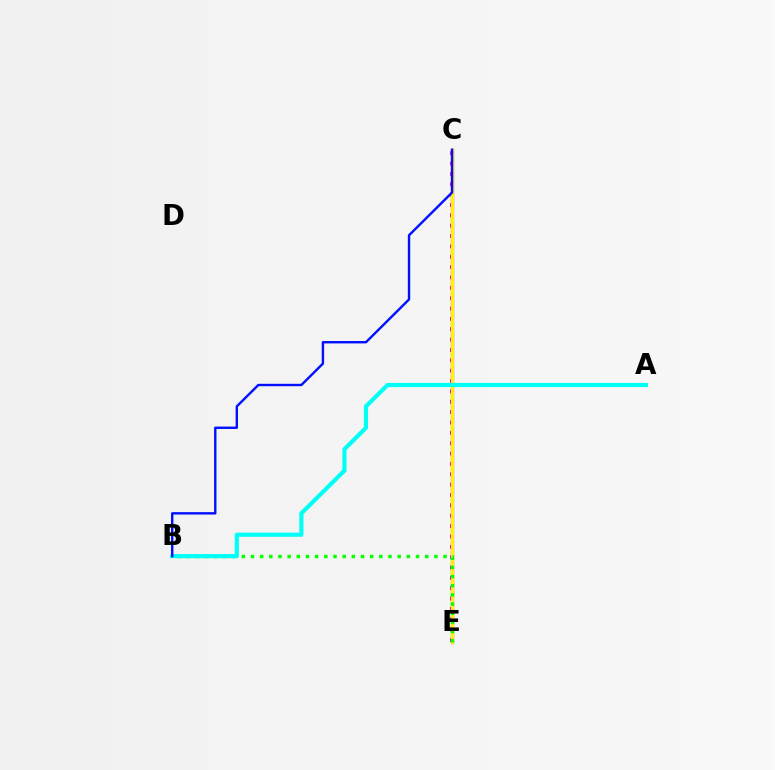{('C', 'E'): [{'color': '#ee00ff', 'line_style': 'dotted', 'thickness': 2.81}, {'color': '#ff0000', 'line_style': 'solid', 'thickness': 2.34}, {'color': '#fcf500', 'line_style': 'solid', 'thickness': 2.18}], ('B', 'E'): [{'color': '#08ff00', 'line_style': 'dotted', 'thickness': 2.49}], ('A', 'B'): [{'color': '#00fff6', 'line_style': 'solid', 'thickness': 3.0}], ('B', 'C'): [{'color': '#0010ff', 'line_style': 'solid', 'thickness': 1.73}]}